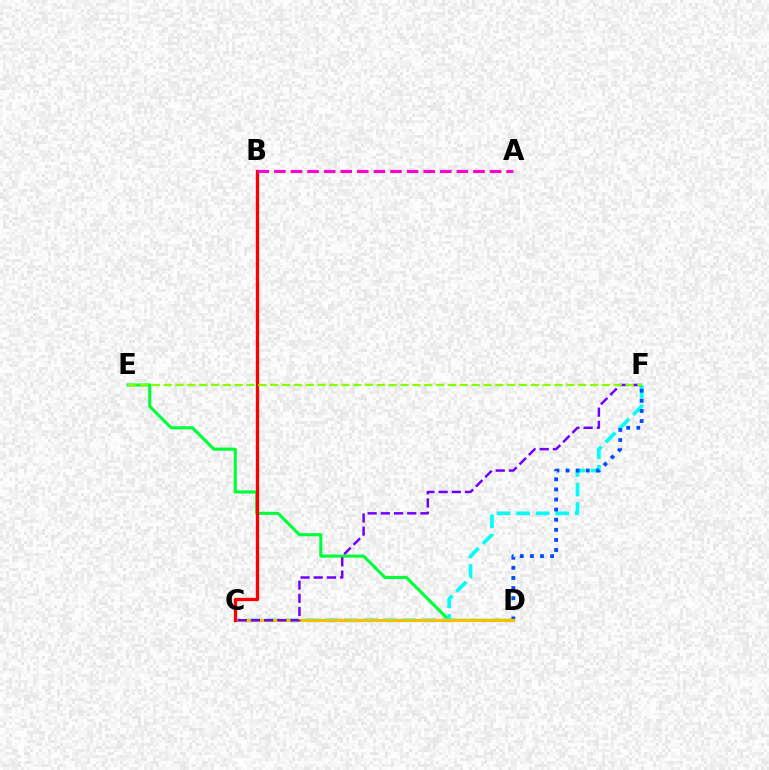{('D', 'E'): [{'color': '#00ff39', 'line_style': 'solid', 'thickness': 2.23}], ('C', 'F'): [{'color': '#00fff6', 'line_style': 'dashed', 'thickness': 2.66}, {'color': '#7200ff', 'line_style': 'dashed', 'thickness': 1.79}], ('D', 'F'): [{'color': '#004bff', 'line_style': 'dotted', 'thickness': 2.74}], ('C', 'D'): [{'color': '#ffbd00', 'line_style': 'solid', 'thickness': 2.23}], ('B', 'C'): [{'color': '#ff0000', 'line_style': 'solid', 'thickness': 2.36}], ('A', 'B'): [{'color': '#ff00cf', 'line_style': 'dashed', 'thickness': 2.25}], ('E', 'F'): [{'color': '#84ff00', 'line_style': 'dashed', 'thickness': 1.61}]}